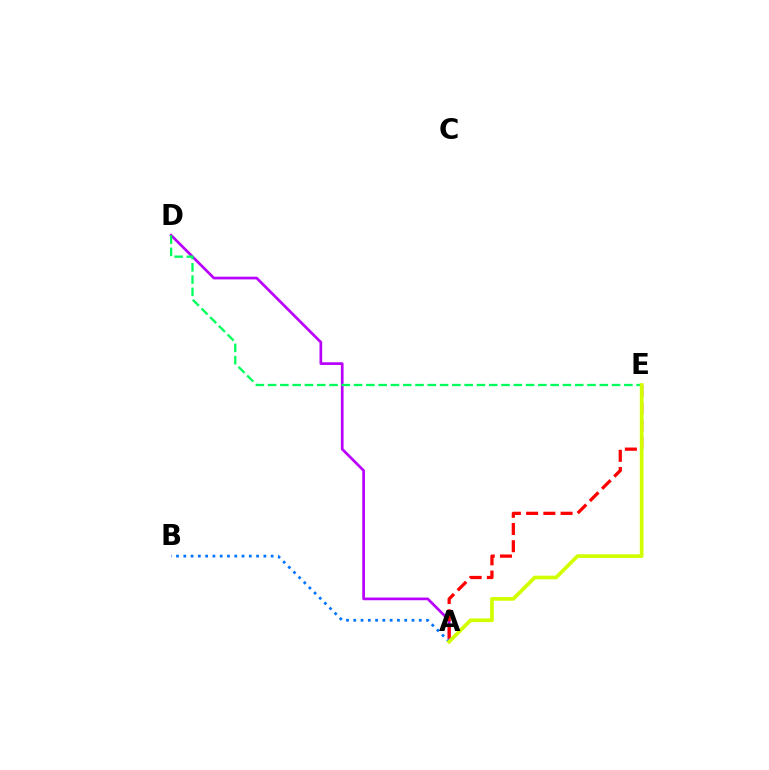{('A', 'D'): [{'color': '#b900ff', 'line_style': 'solid', 'thickness': 1.94}], ('A', 'B'): [{'color': '#0074ff', 'line_style': 'dotted', 'thickness': 1.98}], ('D', 'E'): [{'color': '#00ff5c', 'line_style': 'dashed', 'thickness': 1.67}], ('A', 'E'): [{'color': '#ff0000', 'line_style': 'dashed', 'thickness': 2.34}, {'color': '#d1ff00', 'line_style': 'solid', 'thickness': 2.66}]}